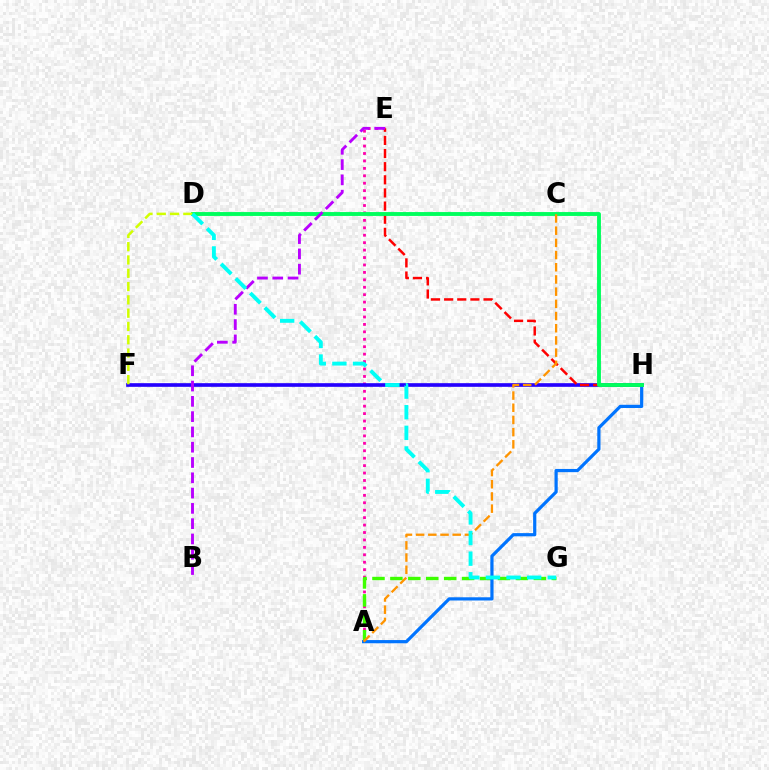{('A', 'E'): [{'color': '#ff00ac', 'line_style': 'dotted', 'thickness': 2.02}], ('A', 'G'): [{'color': '#3dff00', 'line_style': 'dashed', 'thickness': 2.44}], ('F', 'H'): [{'color': '#2500ff', 'line_style': 'solid', 'thickness': 2.62}], ('E', 'H'): [{'color': '#ff0000', 'line_style': 'dashed', 'thickness': 1.78}], ('A', 'H'): [{'color': '#0074ff', 'line_style': 'solid', 'thickness': 2.31}], ('D', 'H'): [{'color': '#00ff5c', 'line_style': 'solid', 'thickness': 2.79}], ('D', 'F'): [{'color': '#d1ff00', 'line_style': 'dashed', 'thickness': 1.81}], ('A', 'C'): [{'color': '#ff9400', 'line_style': 'dashed', 'thickness': 1.66}], ('B', 'E'): [{'color': '#b900ff', 'line_style': 'dashed', 'thickness': 2.08}], ('D', 'G'): [{'color': '#00fff6', 'line_style': 'dashed', 'thickness': 2.8}]}